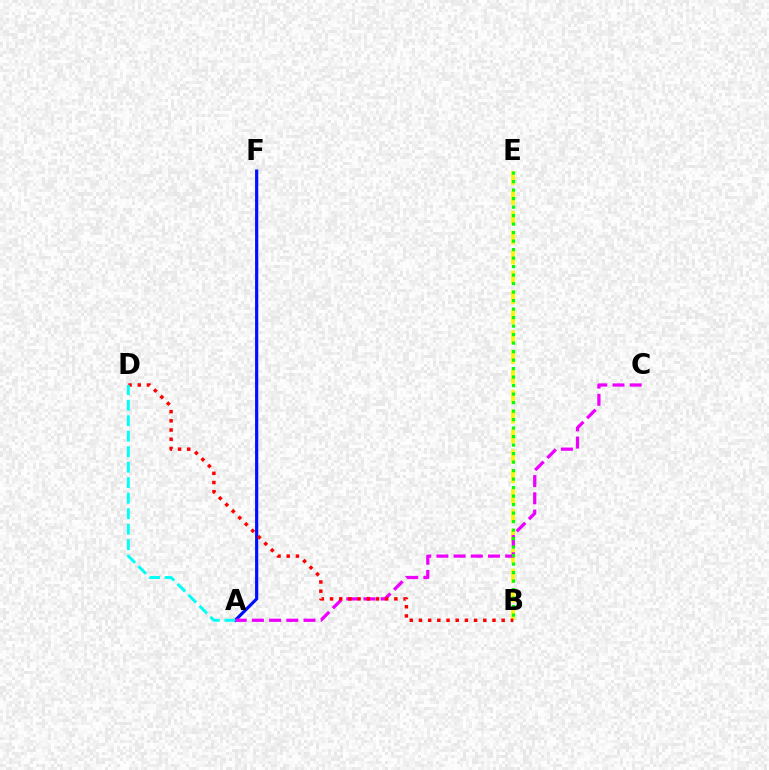{('A', 'F'): [{'color': '#0010ff', 'line_style': 'solid', 'thickness': 2.3}], ('B', 'E'): [{'color': '#fcf500', 'line_style': 'dashed', 'thickness': 2.7}, {'color': '#08ff00', 'line_style': 'dotted', 'thickness': 2.31}], ('A', 'C'): [{'color': '#ee00ff', 'line_style': 'dashed', 'thickness': 2.34}], ('B', 'D'): [{'color': '#ff0000', 'line_style': 'dotted', 'thickness': 2.5}], ('A', 'D'): [{'color': '#00fff6', 'line_style': 'dashed', 'thickness': 2.11}]}